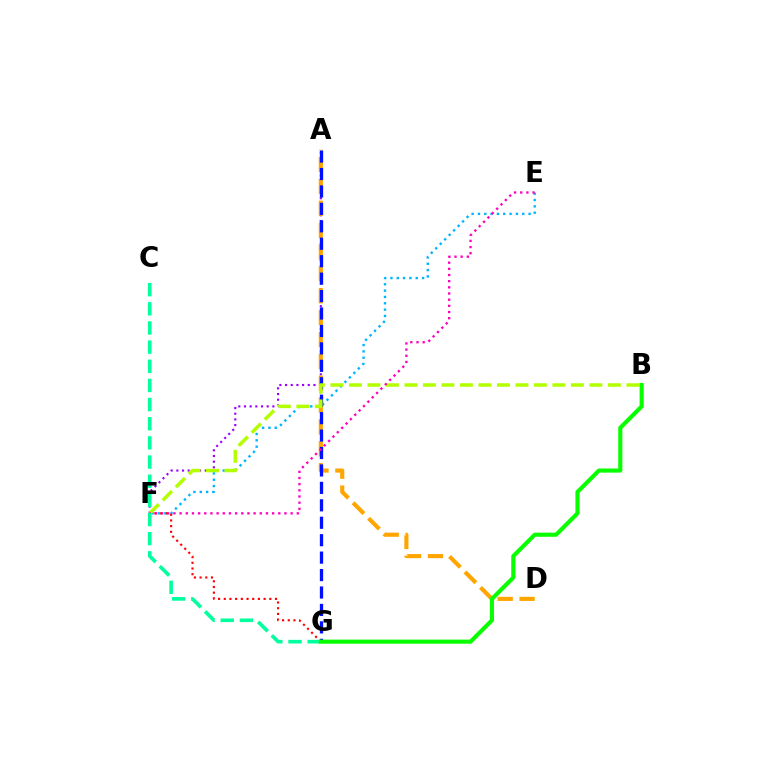{('A', 'F'): [{'color': '#9b00ff', 'line_style': 'dotted', 'thickness': 1.54}], ('A', 'D'): [{'color': '#ffa500', 'line_style': 'dashed', 'thickness': 2.97}], ('E', 'F'): [{'color': '#00b5ff', 'line_style': 'dotted', 'thickness': 1.72}, {'color': '#ff00bd', 'line_style': 'dotted', 'thickness': 1.68}], ('A', 'G'): [{'color': '#0010ff', 'line_style': 'dashed', 'thickness': 2.37}], ('B', 'F'): [{'color': '#b3ff00', 'line_style': 'dashed', 'thickness': 2.51}], ('F', 'G'): [{'color': '#ff0000', 'line_style': 'dotted', 'thickness': 1.55}], ('C', 'G'): [{'color': '#00ff9d', 'line_style': 'dashed', 'thickness': 2.6}], ('B', 'G'): [{'color': '#08ff00', 'line_style': 'solid', 'thickness': 2.97}]}